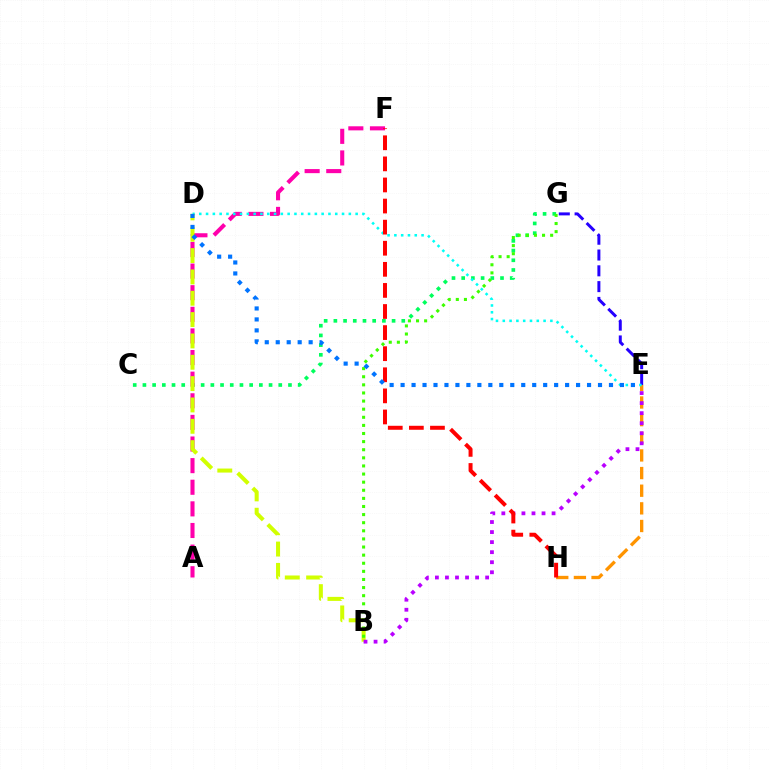{('C', 'G'): [{'color': '#00ff5c', 'line_style': 'dotted', 'thickness': 2.64}], ('A', 'F'): [{'color': '#ff00ac', 'line_style': 'dashed', 'thickness': 2.94}], ('E', 'G'): [{'color': '#2500ff', 'line_style': 'dashed', 'thickness': 2.15}], ('E', 'H'): [{'color': '#ff9400', 'line_style': 'dashed', 'thickness': 2.4}], ('D', 'E'): [{'color': '#00fff6', 'line_style': 'dotted', 'thickness': 1.85}, {'color': '#0074ff', 'line_style': 'dotted', 'thickness': 2.98}], ('B', 'D'): [{'color': '#d1ff00', 'line_style': 'dashed', 'thickness': 2.9}], ('B', 'E'): [{'color': '#b900ff', 'line_style': 'dotted', 'thickness': 2.73}], ('F', 'H'): [{'color': '#ff0000', 'line_style': 'dashed', 'thickness': 2.87}], ('B', 'G'): [{'color': '#3dff00', 'line_style': 'dotted', 'thickness': 2.2}]}